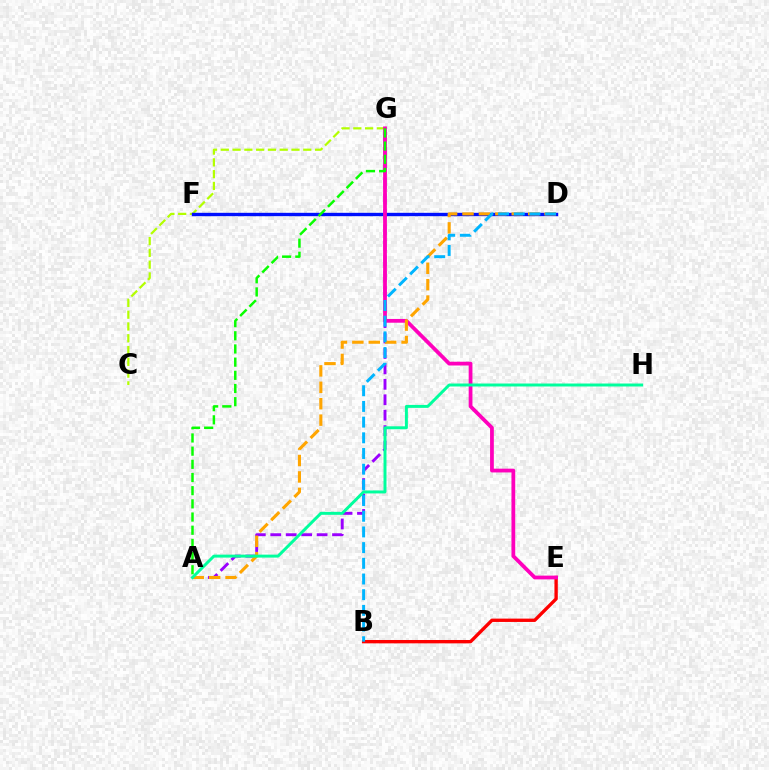{('C', 'G'): [{'color': '#b3ff00', 'line_style': 'dashed', 'thickness': 1.6}], ('A', 'G'): [{'color': '#9b00ff', 'line_style': 'dashed', 'thickness': 2.1}, {'color': '#08ff00', 'line_style': 'dashed', 'thickness': 1.79}], ('B', 'E'): [{'color': '#ff0000', 'line_style': 'solid', 'thickness': 2.41}], ('D', 'F'): [{'color': '#0010ff', 'line_style': 'solid', 'thickness': 2.43}], ('E', 'G'): [{'color': '#ff00bd', 'line_style': 'solid', 'thickness': 2.71}], ('A', 'D'): [{'color': '#ffa500', 'line_style': 'dashed', 'thickness': 2.23}], ('B', 'D'): [{'color': '#00b5ff', 'line_style': 'dashed', 'thickness': 2.13}], ('A', 'H'): [{'color': '#00ff9d', 'line_style': 'solid', 'thickness': 2.13}]}